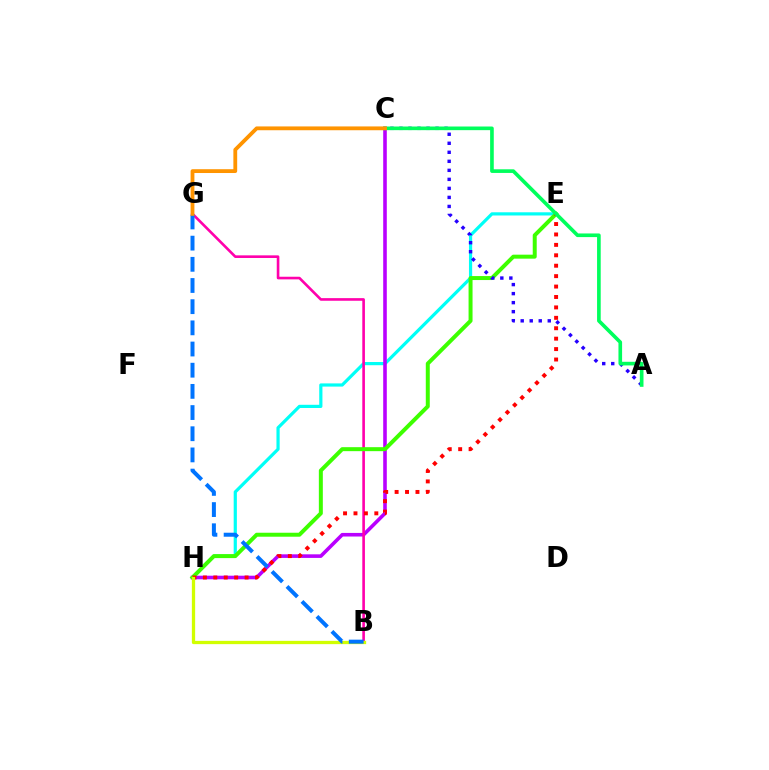{('E', 'H'): [{'color': '#00fff6', 'line_style': 'solid', 'thickness': 2.3}, {'color': '#3dff00', 'line_style': 'solid', 'thickness': 2.86}, {'color': '#ff0000', 'line_style': 'dotted', 'thickness': 2.83}], ('C', 'H'): [{'color': '#b900ff', 'line_style': 'solid', 'thickness': 2.59}], ('B', 'G'): [{'color': '#ff00ac', 'line_style': 'solid', 'thickness': 1.89}, {'color': '#0074ff', 'line_style': 'dashed', 'thickness': 2.88}], ('B', 'H'): [{'color': '#d1ff00', 'line_style': 'solid', 'thickness': 2.36}], ('A', 'C'): [{'color': '#2500ff', 'line_style': 'dotted', 'thickness': 2.45}, {'color': '#00ff5c', 'line_style': 'solid', 'thickness': 2.62}], ('C', 'G'): [{'color': '#ff9400', 'line_style': 'solid', 'thickness': 2.74}]}